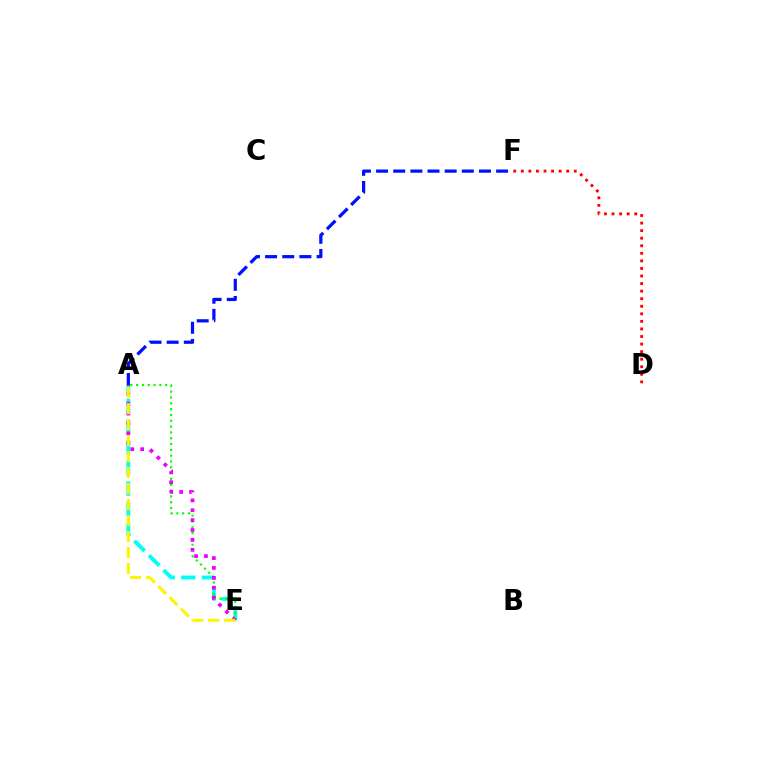{('A', 'E'): [{'color': '#00fff6', 'line_style': 'dashed', 'thickness': 2.8}, {'color': '#08ff00', 'line_style': 'dotted', 'thickness': 1.58}, {'color': '#ee00ff', 'line_style': 'dotted', 'thickness': 2.69}, {'color': '#fcf500', 'line_style': 'dashed', 'thickness': 2.17}], ('D', 'F'): [{'color': '#ff0000', 'line_style': 'dotted', 'thickness': 2.05}], ('A', 'F'): [{'color': '#0010ff', 'line_style': 'dashed', 'thickness': 2.33}]}